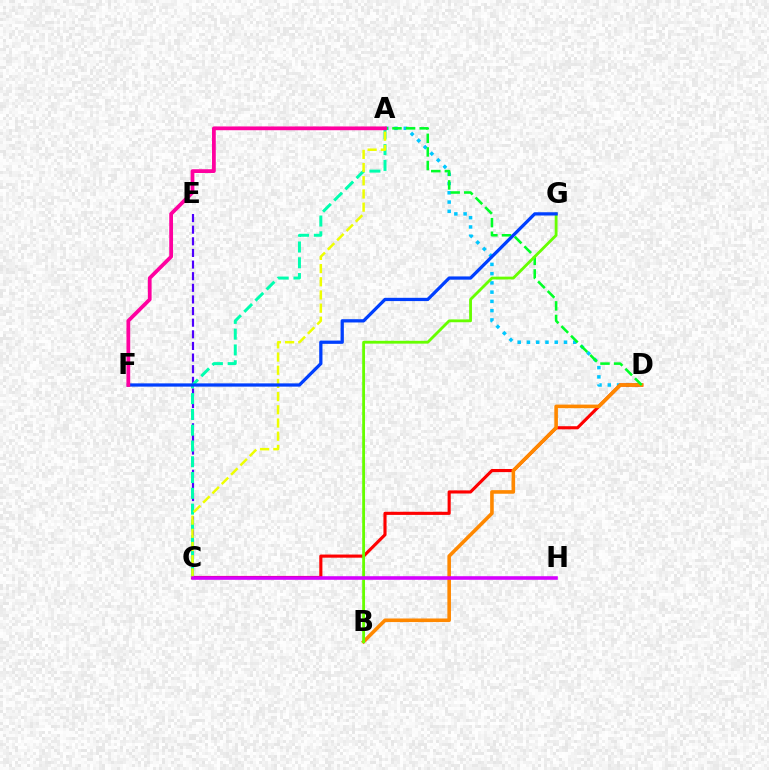{('A', 'D'): [{'color': '#00c7ff', 'line_style': 'dotted', 'thickness': 2.52}, {'color': '#00ff27', 'line_style': 'dashed', 'thickness': 1.85}], ('C', 'D'): [{'color': '#ff0000', 'line_style': 'solid', 'thickness': 2.25}], ('C', 'E'): [{'color': '#4f00ff', 'line_style': 'dashed', 'thickness': 1.58}], ('B', 'D'): [{'color': '#ff8800', 'line_style': 'solid', 'thickness': 2.58}], ('A', 'C'): [{'color': '#00ffaf', 'line_style': 'dashed', 'thickness': 2.14}, {'color': '#eeff00', 'line_style': 'dashed', 'thickness': 1.79}], ('B', 'G'): [{'color': '#66ff00', 'line_style': 'solid', 'thickness': 2.03}], ('F', 'G'): [{'color': '#003fff', 'line_style': 'solid', 'thickness': 2.35}], ('C', 'H'): [{'color': '#d600ff', 'line_style': 'solid', 'thickness': 2.57}], ('A', 'F'): [{'color': '#ff00a0', 'line_style': 'solid', 'thickness': 2.71}]}